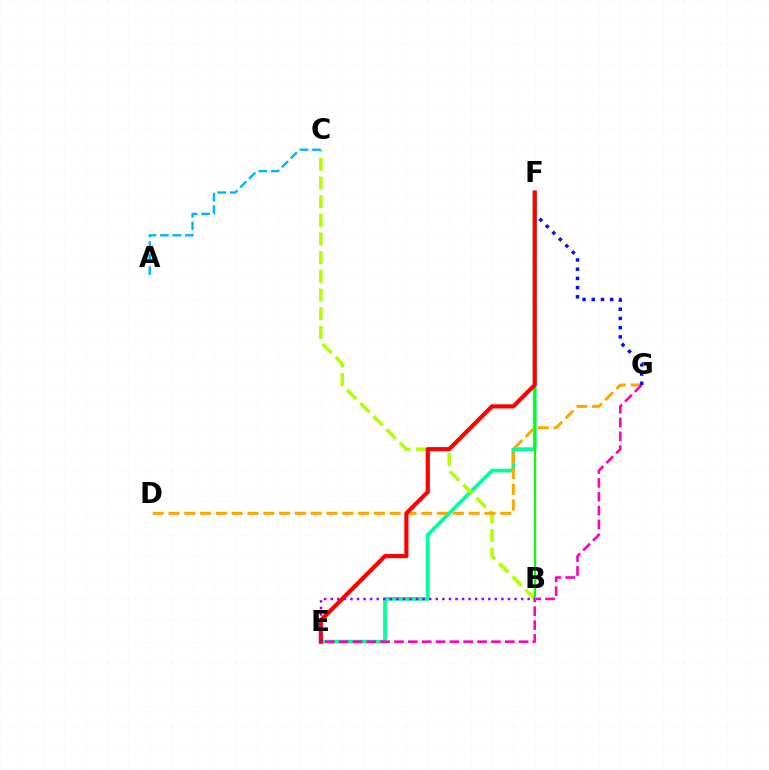{('E', 'F'): [{'color': '#00ff9d', 'line_style': 'solid', 'thickness': 2.68}, {'color': '#ff0000', 'line_style': 'solid', 'thickness': 2.99}], ('B', 'C'): [{'color': '#b3ff00', 'line_style': 'dashed', 'thickness': 2.54}], ('D', 'G'): [{'color': '#ffa500', 'line_style': 'dashed', 'thickness': 2.15}], ('E', 'G'): [{'color': '#ff00bd', 'line_style': 'dashed', 'thickness': 1.88}], ('F', 'G'): [{'color': '#0010ff', 'line_style': 'dotted', 'thickness': 2.5}], ('B', 'F'): [{'color': '#08ff00', 'line_style': 'solid', 'thickness': 1.6}], ('A', 'C'): [{'color': '#00b5ff', 'line_style': 'dashed', 'thickness': 1.7}], ('B', 'E'): [{'color': '#9b00ff', 'line_style': 'dotted', 'thickness': 1.78}]}